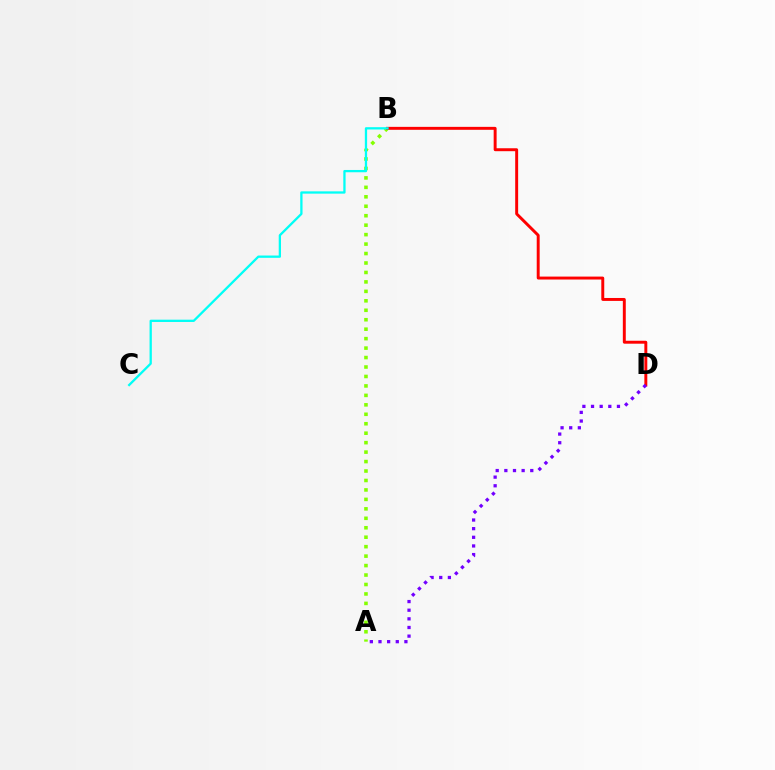{('A', 'B'): [{'color': '#84ff00', 'line_style': 'dotted', 'thickness': 2.57}], ('B', 'D'): [{'color': '#ff0000', 'line_style': 'solid', 'thickness': 2.12}], ('B', 'C'): [{'color': '#00fff6', 'line_style': 'solid', 'thickness': 1.65}], ('A', 'D'): [{'color': '#7200ff', 'line_style': 'dotted', 'thickness': 2.35}]}